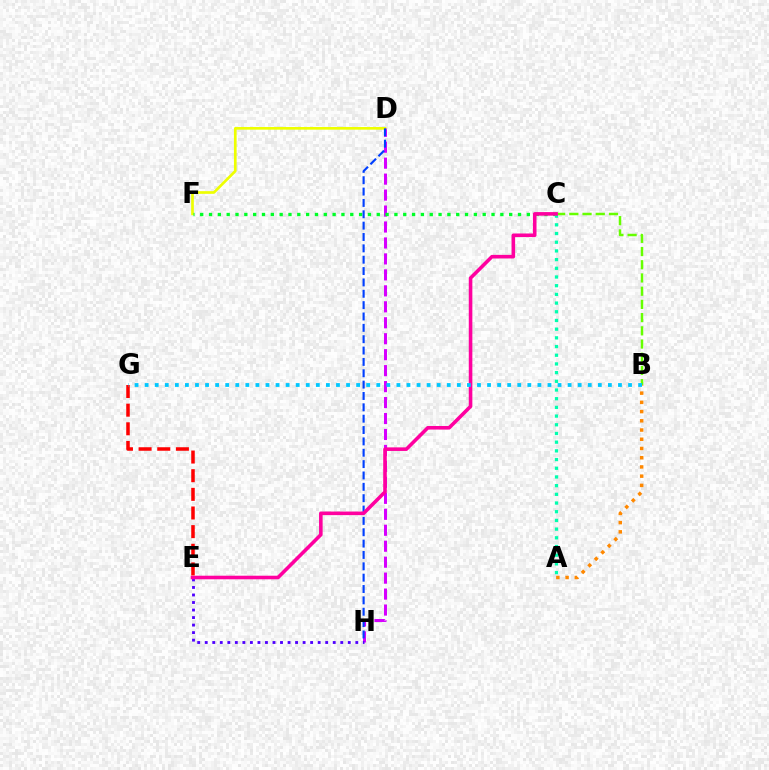{('A', 'B'): [{'color': '#ff8800', 'line_style': 'dotted', 'thickness': 2.51}], ('D', 'H'): [{'color': '#d600ff', 'line_style': 'dashed', 'thickness': 2.17}, {'color': '#003fff', 'line_style': 'dashed', 'thickness': 1.54}], ('B', 'C'): [{'color': '#66ff00', 'line_style': 'dashed', 'thickness': 1.8}], ('D', 'F'): [{'color': '#eeff00', 'line_style': 'solid', 'thickness': 1.93}], ('C', 'F'): [{'color': '#00ff27', 'line_style': 'dotted', 'thickness': 2.4}], ('E', 'H'): [{'color': '#4f00ff', 'line_style': 'dotted', 'thickness': 2.05}], ('A', 'C'): [{'color': '#00ffaf', 'line_style': 'dotted', 'thickness': 2.36}], ('C', 'E'): [{'color': '#ff00a0', 'line_style': 'solid', 'thickness': 2.58}], ('E', 'G'): [{'color': '#ff0000', 'line_style': 'dashed', 'thickness': 2.53}], ('B', 'G'): [{'color': '#00c7ff', 'line_style': 'dotted', 'thickness': 2.74}]}